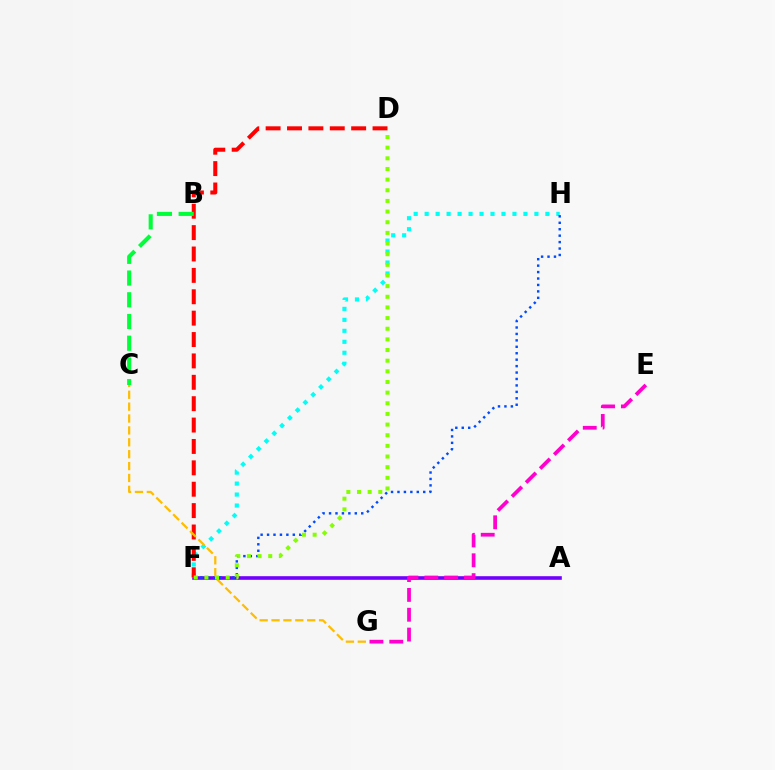{('A', 'F'): [{'color': '#7200ff', 'line_style': 'solid', 'thickness': 2.6}], ('F', 'H'): [{'color': '#00fff6', 'line_style': 'dotted', 'thickness': 2.98}, {'color': '#004bff', 'line_style': 'dotted', 'thickness': 1.75}], ('E', 'G'): [{'color': '#ff00cf', 'line_style': 'dashed', 'thickness': 2.7}], ('D', 'F'): [{'color': '#ff0000', 'line_style': 'dashed', 'thickness': 2.91}, {'color': '#84ff00', 'line_style': 'dotted', 'thickness': 2.89}], ('C', 'G'): [{'color': '#ffbd00', 'line_style': 'dashed', 'thickness': 1.61}], ('B', 'C'): [{'color': '#00ff39', 'line_style': 'dashed', 'thickness': 2.95}]}